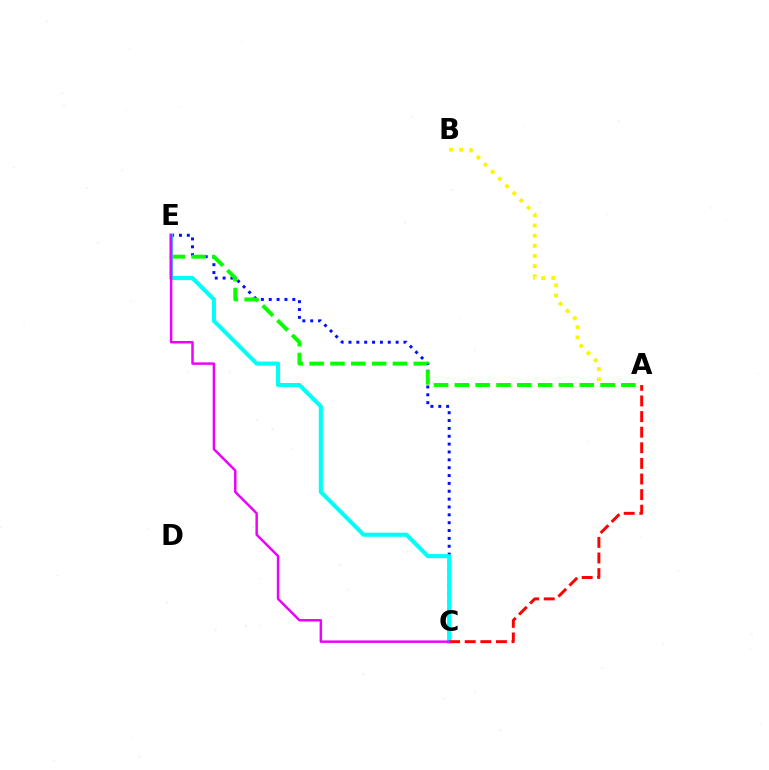{('A', 'B'): [{'color': '#fcf500', 'line_style': 'dotted', 'thickness': 2.76}], ('C', 'E'): [{'color': '#0010ff', 'line_style': 'dotted', 'thickness': 2.13}, {'color': '#00fff6', 'line_style': 'solid', 'thickness': 2.94}, {'color': '#ee00ff', 'line_style': 'solid', 'thickness': 1.78}], ('A', 'E'): [{'color': '#08ff00', 'line_style': 'dashed', 'thickness': 2.83}], ('A', 'C'): [{'color': '#ff0000', 'line_style': 'dashed', 'thickness': 2.12}]}